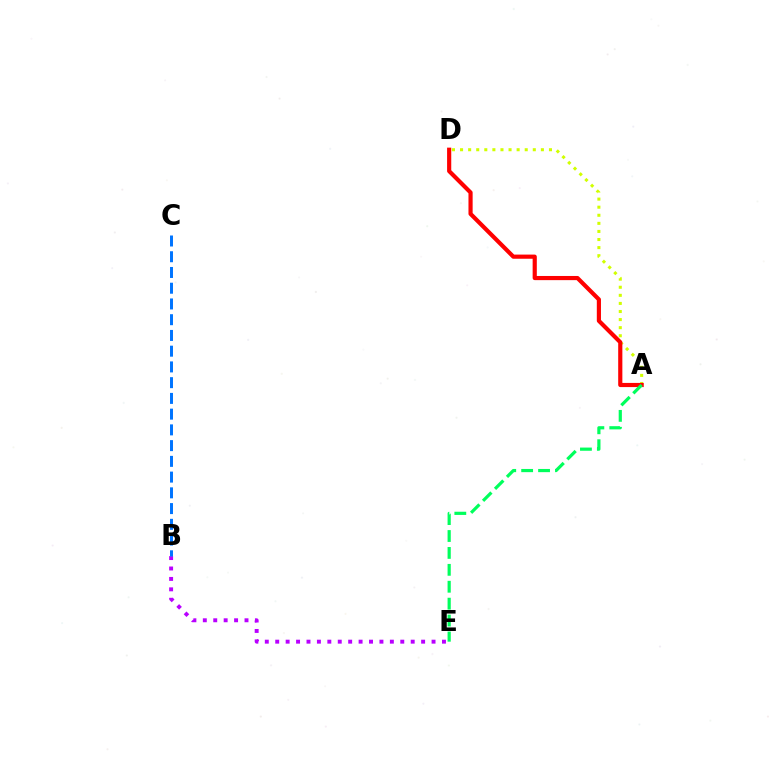{('B', 'E'): [{'color': '#b900ff', 'line_style': 'dotted', 'thickness': 2.83}], ('A', 'D'): [{'color': '#d1ff00', 'line_style': 'dotted', 'thickness': 2.2}, {'color': '#ff0000', 'line_style': 'solid', 'thickness': 3.0}], ('A', 'E'): [{'color': '#00ff5c', 'line_style': 'dashed', 'thickness': 2.3}], ('B', 'C'): [{'color': '#0074ff', 'line_style': 'dashed', 'thickness': 2.14}]}